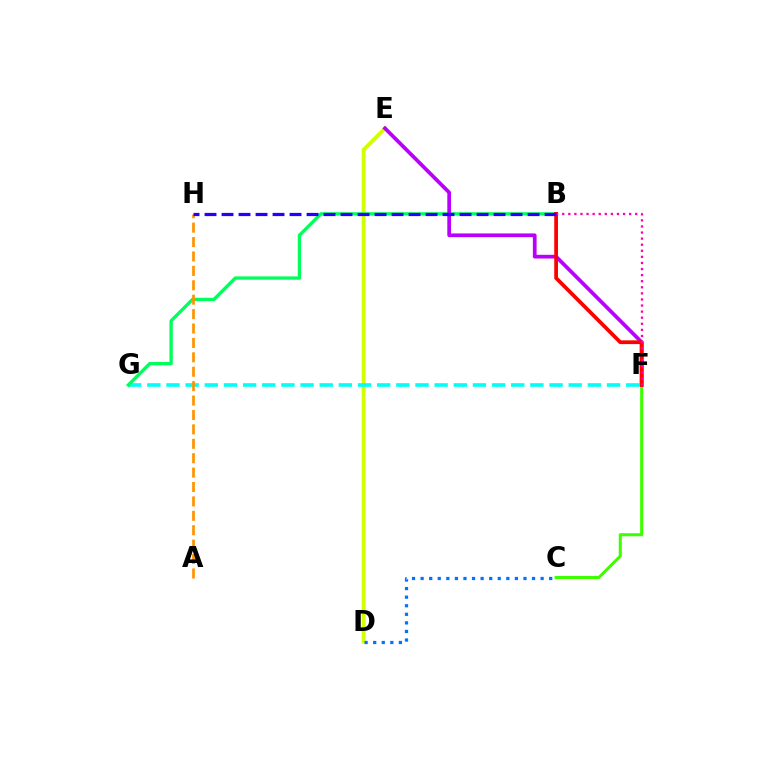{('D', 'E'): [{'color': '#d1ff00', 'line_style': 'solid', 'thickness': 2.78}], ('F', 'G'): [{'color': '#00fff6', 'line_style': 'dashed', 'thickness': 2.6}], ('B', 'G'): [{'color': '#00ff5c', 'line_style': 'solid', 'thickness': 2.4}], ('A', 'H'): [{'color': '#ff9400', 'line_style': 'dashed', 'thickness': 1.96}], ('E', 'F'): [{'color': '#b900ff', 'line_style': 'solid', 'thickness': 2.68}], ('C', 'D'): [{'color': '#0074ff', 'line_style': 'dotted', 'thickness': 2.33}], ('C', 'F'): [{'color': '#3dff00', 'line_style': 'solid', 'thickness': 2.19}], ('B', 'F'): [{'color': '#ff0000', 'line_style': 'solid', 'thickness': 2.7}, {'color': '#ff00ac', 'line_style': 'dotted', 'thickness': 1.65}], ('B', 'H'): [{'color': '#2500ff', 'line_style': 'dashed', 'thickness': 2.31}]}